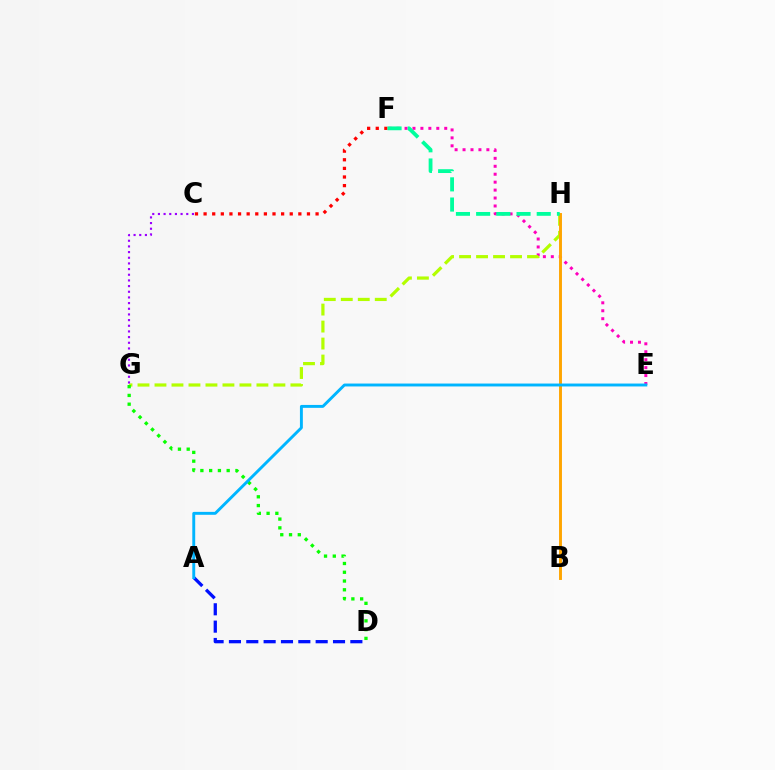{('E', 'F'): [{'color': '#ff00bd', 'line_style': 'dotted', 'thickness': 2.16}], ('G', 'H'): [{'color': '#b3ff00', 'line_style': 'dashed', 'thickness': 2.31}], ('C', 'F'): [{'color': '#ff0000', 'line_style': 'dotted', 'thickness': 2.34}], ('B', 'H'): [{'color': '#ffa500', 'line_style': 'solid', 'thickness': 2.1}], ('F', 'H'): [{'color': '#00ff9d', 'line_style': 'dashed', 'thickness': 2.74}], ('A', 'D'): [{'color': '#0010ff', 'line_style': 'dashed', 'thickness': 2.36}], ('C', 'G'): [{'color': '#9b00ff', 'line_style': 'dotted', 'thickness': 1.54}], ('D', 'G'): [{'color': '#08ff00', 'line_style': 'dotted', 'thickness': 2.38}], ('A', 'E'): [{'color': '#00b5ff', 'line_style': 'solid', 'thickness': 2.09}]}